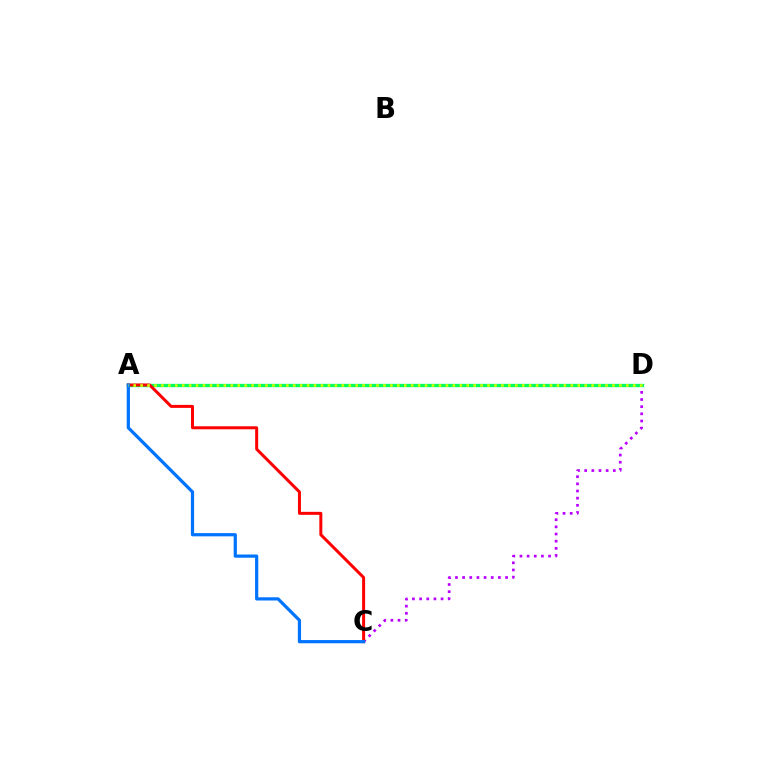{('C', 'D'): [{'color': '#b900ff', 'line_style': 'dotted', 'thickness': 1.94}], ('A', 'D'): [{'color': '#00ff5c', 'line_style': 'solid', 'thickness': 2.41}, {'color': '#d1ff00', 'line_style': 'dotted', 'thickness': 1.89}], ('A', 'C'): [{'color': '#ff0000', 'line_style': 'solid', 'thickness': 2.16}, {'color': '#0074ff', 'line_style': 'solid', 'thickness': 2.32}]}